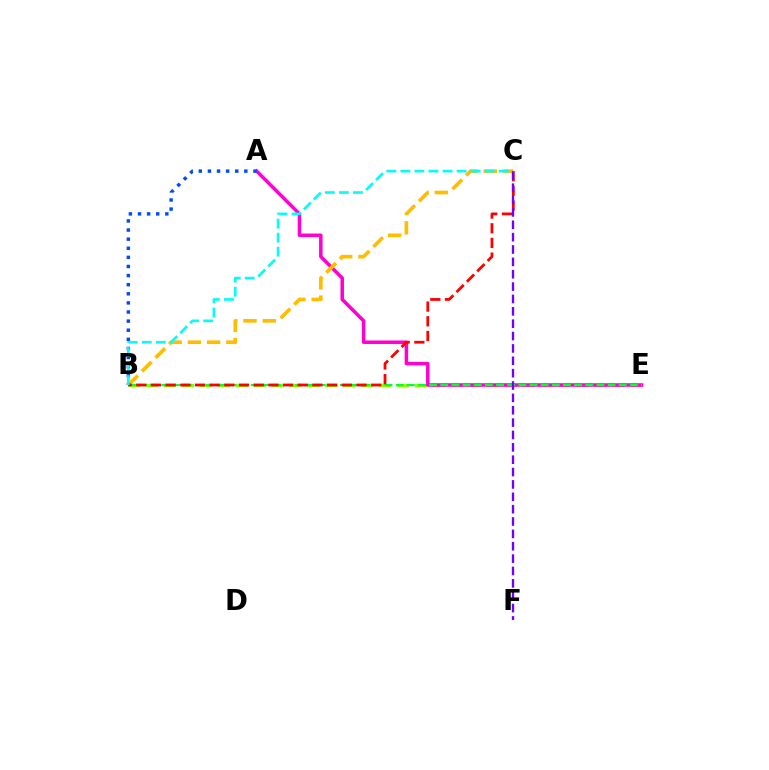{('B', 'E'): [{'color': '#84ff00', 'line_style': 'dashed', 'thickness': 2.44}, {'color': '#00ff39', 'line_style': 'dashed', 'thickness': 1.52}], ('A', 'E'): [{'color': '#ff00cf', 'line_style': 'solid', 'thickness': 2.52}], ('B', 'C'): [{'color': '#ffbd00', 'line_style': 'dashed', 'thickness': 2.62}, {'color': '#ff0000', 'line_style': 'dashed', 'thickness': 1.99}, {'color': '#00fff6', 'line_style': 'dashed', 'thickness': 1.91}], ('A', 'B'): [{'color': '#004bff', 'line_style': 'dotted', 'thickness': 2.47}], ('C', 'F'): [{'color': '#7200ff', 'line_style': 'dashed', 'thickness': 1.68}]}